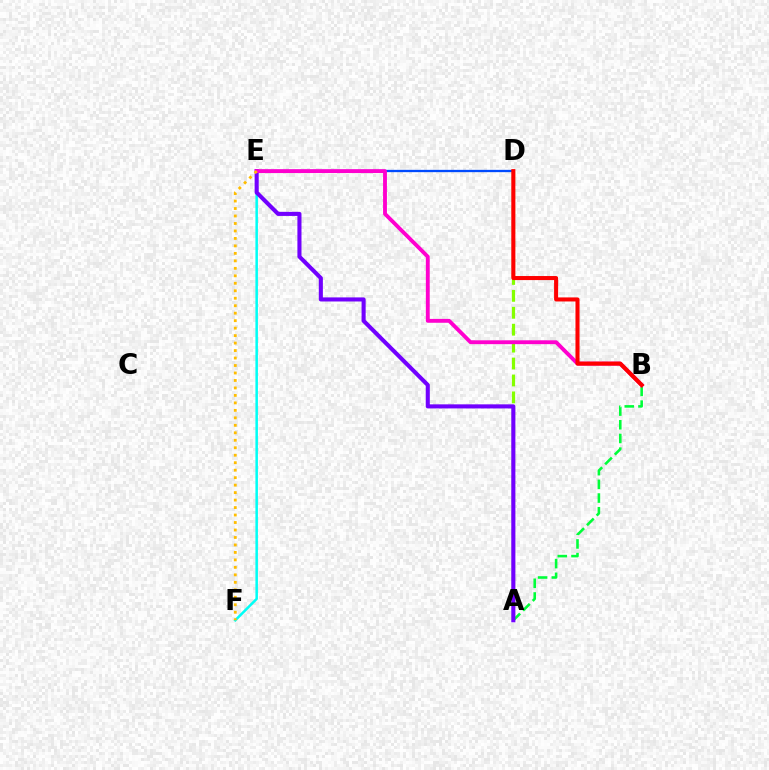{('D', 'E'): [{'color': '#004bff', 'line_style': 'solid', 'thickness': 1.66}], ('E', 'F'): [{'color': '#00fff6', 'line_style': 'solid', 'thickness': 1.81}, {'color': '#ffbd00', 'line_style': 'dotted', 'thickness': 2.03}], ('A', 'D'): [{'color': '#84ff00', 'line_style': 'dashed', 'thickness': 2.3}], ('A', 'B'): [{'color': '#00ff39', 'line_style': 'dashed', 'thickness': 1.86}], ('A', 'E'): [{'color': '#7200ff', 'line_style': 'solid', 'thickness': 2.94}], ('B', 'E'): [{'color': '#ff00cf', 'line_style': 'solid', 'thickness': 2.78}], ('B', 'D'): [{'color': '#ff0000', 'line_style': 'solid', 'thickness': 2.92}]}